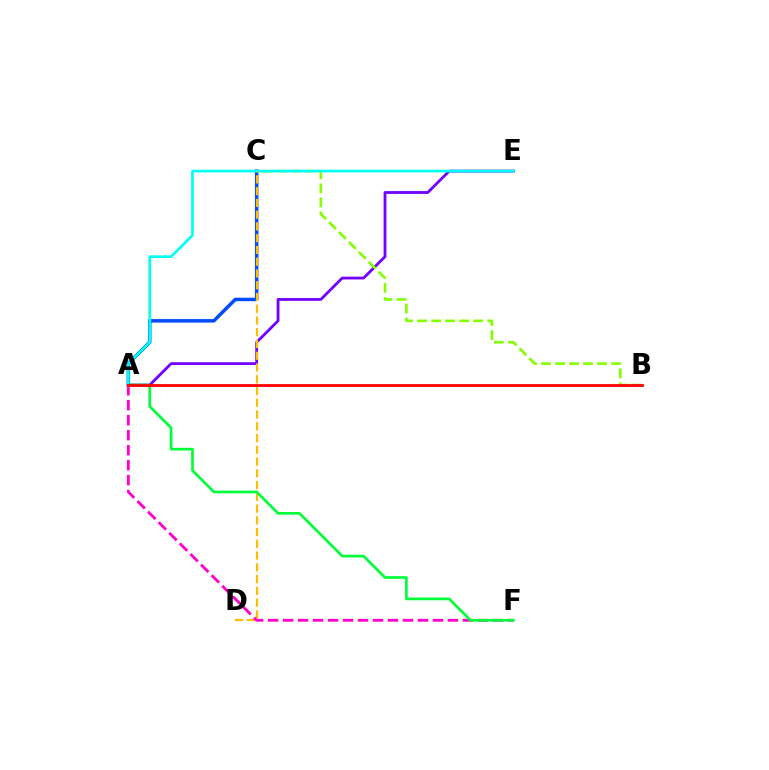{('A', 'C'): [{'color': '#004bff', 'line_style': 'solid', 'thickness': 2.51}], ('A', 'E'): [{'color': '#7200ff', 'line_style': 'solid', 'thickness': 2.02}, {'color': '#00fff6', 'line_style': 'solid', 'thickness': 1.93}], ('B', 'C'): [{'color': '#84ff00', 'line_style': 'dashed', 'thickness': 1.9}], ('C', 'D'): [{'color': '#ffbd00', 'line_style': 'dashed', 'thickness': 1.6}], ('A', 'F'): [{'color': '#ff00cf', 'line_style': 'dashed', 'thickness': 2.04}, {'color': '#00ff39', 'line_style': 'solid', 'thickness': 1.93}], ('A', 'B'): [{'color': '#ff0000', 'line_style': 'solid', 'thickness': 2.0}]}